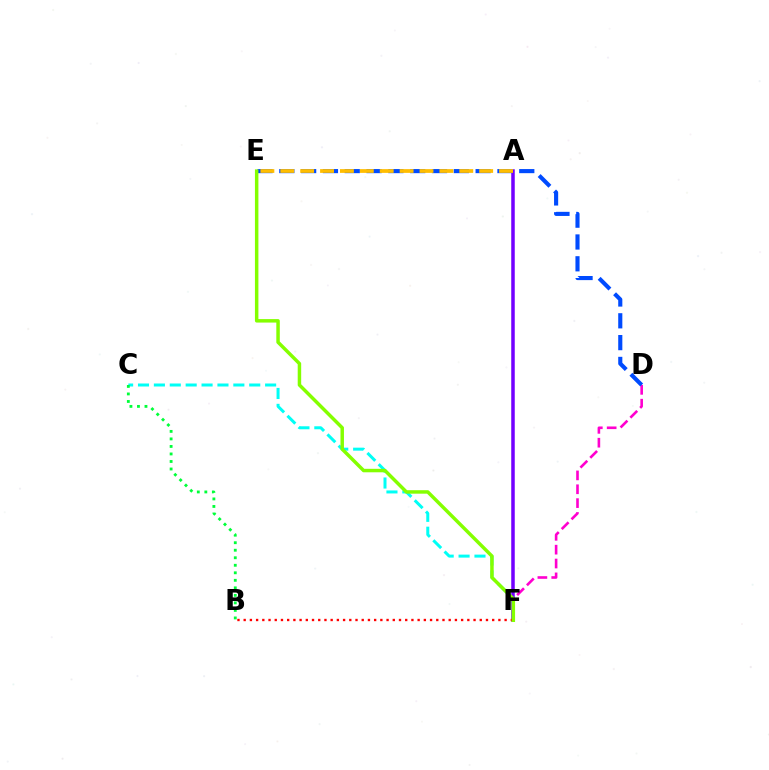{('C', 'F'): [{'color': '#00fff6', 'line_style': 'dashed', 'thickness': 2.16}], ('A', 'F'): [{'color': '#7200ff', 'line_style': 'solid', 'thickness': 2.53}], ('D', 'F'): [{'color': '#ff00cf', 'line_style': 'dashed', 'thickness': 1.88}], ('D', 'E'): [{'color': '#004bff', 'line_style': 'dashed', 'thickness': 2.96}], ('B', 'C'): [{'color': '#00ff39', 'line_style': 'dotted', 'thickness': 2.04}], ('A', 'E'): [{'color': '#ffbd00', 'line_style': 'dashed', 'thickness': 2.7}], ('B', 'F'): [{'color': '#ff0000', 'line_style': 'dotted', 'thickness': 1.69}], ('E', 'F'): [{'color': '#84ff00', 'line_style': 'solid', 'thickness': 2.5}]}